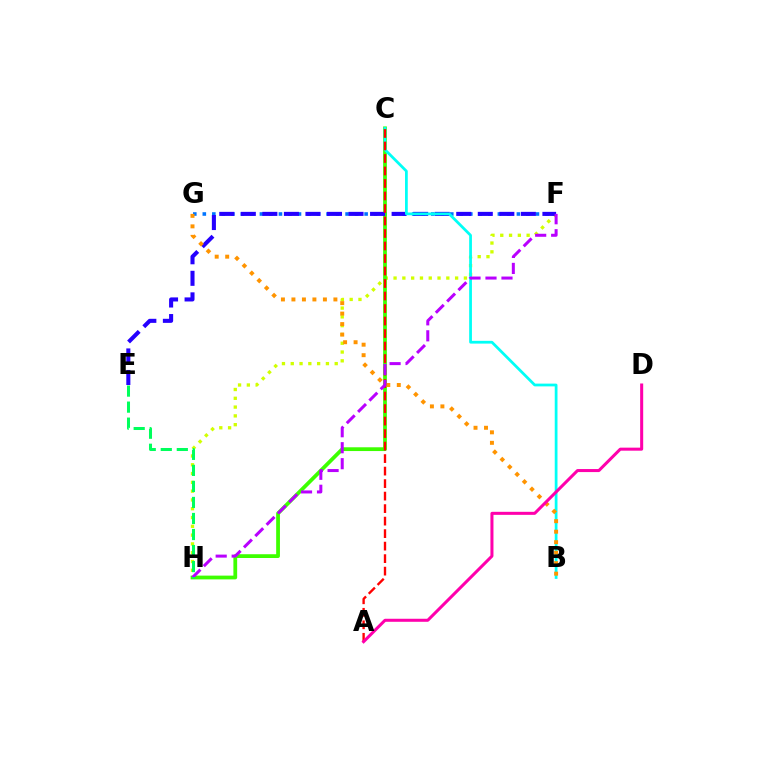{('F', 'G'): [{'color': '#0074ff', 'line_style': 'dotted', 'thickness': 2.59}], ('F', 'H'): [{'color': '#d1ff00', 'line_style': 'dotted', 'thickness': 2.39}, {'color': '#b900ff', 'line_style': 'dashed', 'thickness': 2.17}], ('C', 'H'): [{'color': '#3dff00', 'line_style': 'solid', 'thickness': 2.71}], ('E', 'F'): [{'color': '#2500ff', 'line_style': 'dashed', 'thickness': 2.93}], ('B', 'C'): [{'color': '#00fff6', 'line_style': 'solid', 'thickness': 1.98}], ('B', 'G'): [{'color': '#ff9400', 'line_style': 'dotted', 'thickness': 2.85}], ('A', 'C'): [{'color': '#ff0000', 'line_style': 'dashed', 'thickness': 1.7}], ('A', 'D'): [{'color': '#ff00ac', 'line_style': 'solid', 'thickness': 2.18}], ('E', 'H'): [{'color': '#00ff5c', 'line_style': 'dashed', 'thickness': 2.18}]}